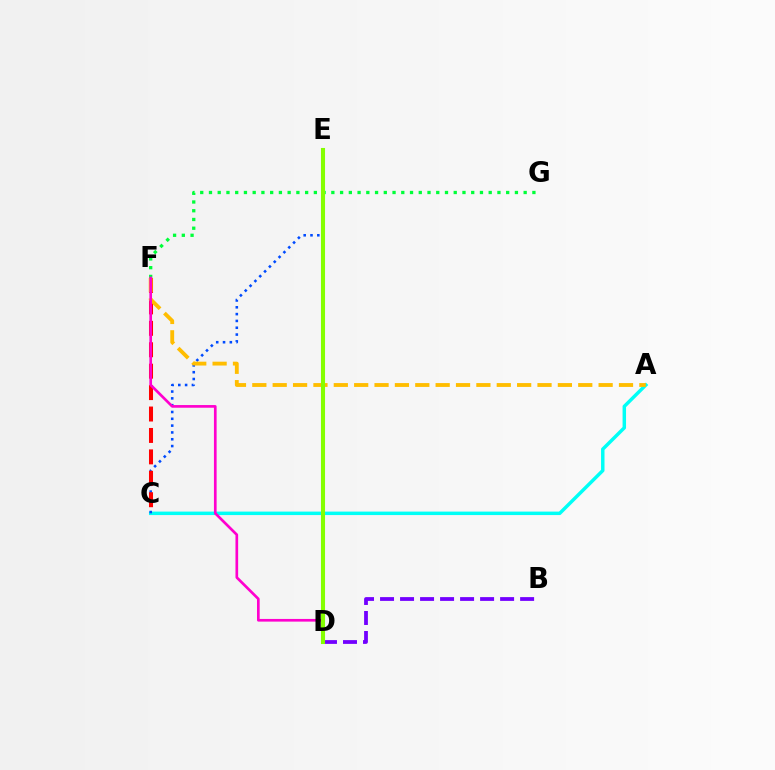{('A', 'C'): [{'color': '#00fff6', 'line_style': 'solid', 'thickness': 2.49}], ('C', 'E'): [{'color': '#004bff', 'line_style': 'dotted', 'thickness': 1.85}], ('C', 'F'): [{'color': '#ff0000', 'line_style': 'dashed', 'thickness': 2.91}], ('A', 'F'): [{'color': '#ffbd00', 'line_style': 'dashed', 'thickness': 2.77}], ('F', 'G'): [{'color': '#00ff39', 'line_style': 'dotted', 'thickness': 2.38}], ('D', 'F'): [{'color': '#ff00cf', 'line_style': 'solid', 'thickness': 1.93}], ('B', 'D'): [{'color': '#7200ff', 'line_style': 'dashed', 'thickness': 2.72}], ('D', 'E'): [{'color': '#84ff00', 'line_style': 'solid', 'thickness': 2.94}]}